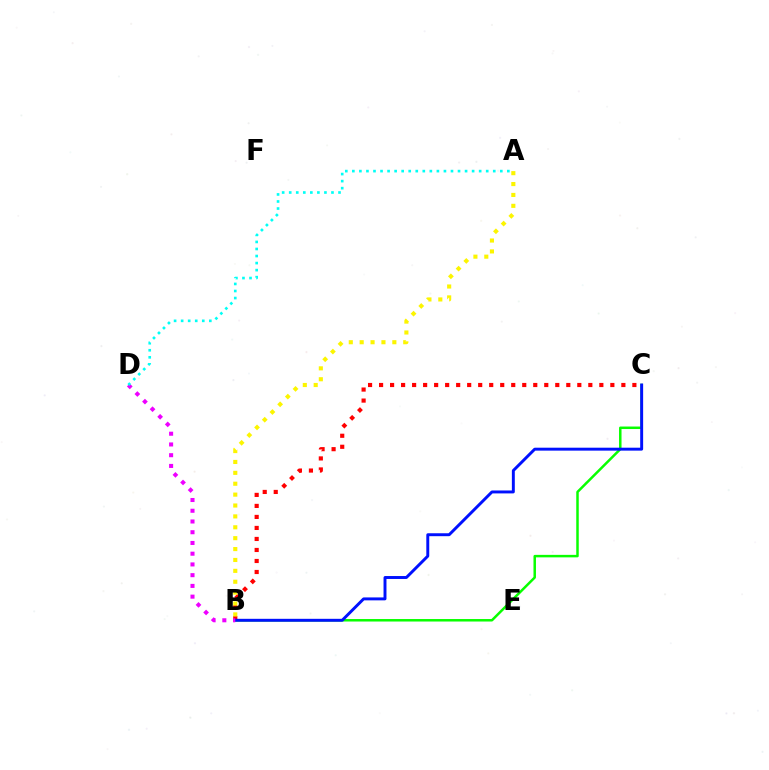{('B', 'C'): [{'color': '#ff0000', 'line_style': 'dotted', 'thickness': 2.99}, {'color': '#08ff00', 'line_style': 'solid', 'thickness': 1.79}, {'color': '#0010ff', 'line_style': 'solid', 'thickness': 2.11}], ('B', 'D'): [{'color': '#ee00ff', 'line_style': 'dotted', 'thickness': 2.92}], ('A', 'D'): [{'color': '#00fff6', 'line_style': 'dotted', 'thickness': 1.91}], ('A', 'B'): [{'color': '#fcf500', 'line_style': 'dotted', 'thickness': 2.96}]}